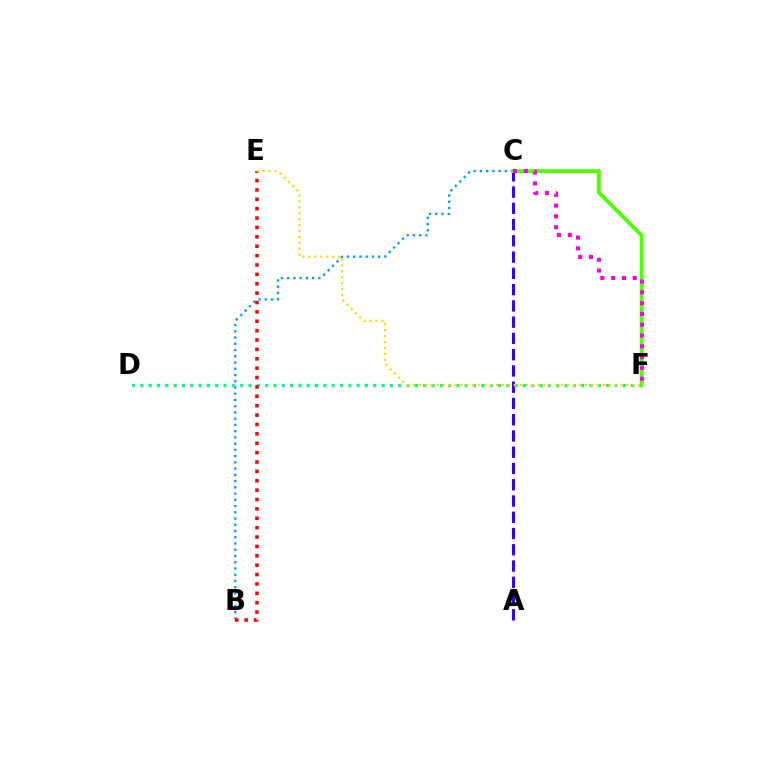{('A', 'C'): [{'color': '#3700ff', 'line_style': 'dashed', 'thickness': 2.21}], ('D', 'F'): [{'color': '#00ff86', 'line_style': 'dotted', 'thickness': 2.26}], ('B', 'C'): [{'color': '#009eff', 'line_style': 'dotted', 'thickness': 1.7}], ('B', 'E'): [{'color': '#ff0000', 'line_style': 'dotted', 'thickness': 2.55}], ('E', 'F'): [{'color': '#ffd500', 'line_style': 'dotted', 'thickness': 1.61}], ('C', 'F'): [{'color': '#4fff00', 'line_style': 'solid', 'thickness': 2.75}, {'color': '#ff00ed', 'line_style': 'dotted', 'thickness': 2.93}]}